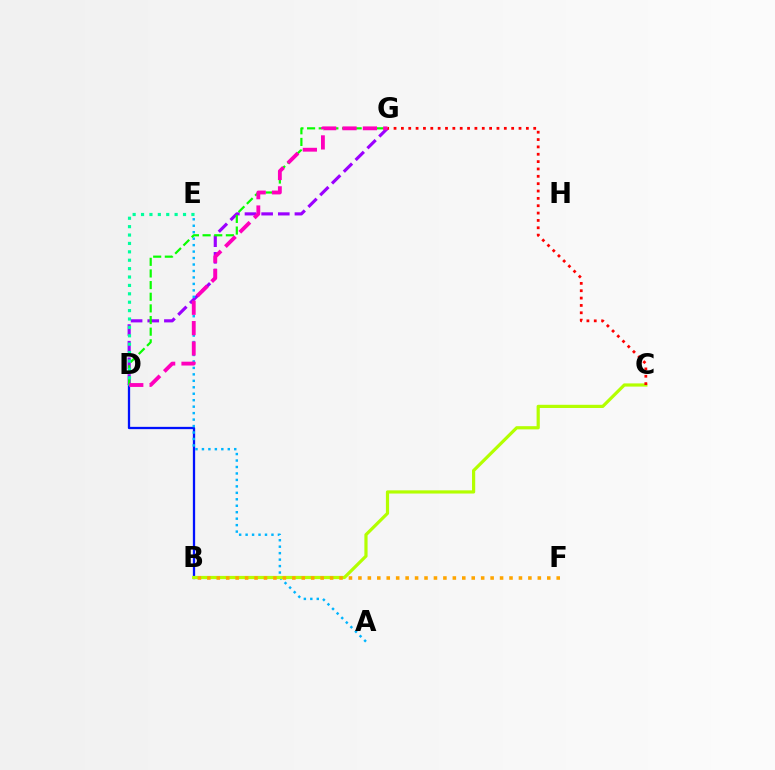{('D', 'G'): [{'color': '#9b00ff', 'line_style': 'dashed', 'thickness': 2.26}, {'color': '#08ff00', 'line_style': 'dashed', 'thickness': 1.58}, {'color': '#ff00bd', 'line_style': 'dashed', 'thickness': 2.77}], ('B', 'D'): [{'color': '#0010ff', 'line_style': 'solid', 'thickness': 1.65}], ('A', 'E'): [{'color': '#00b5ff', 'line_style': 'dotted', 'thickness': 1.76}], ('B', 'C'): [{'color': '#b3ff00', 'line_style': 'solid', 'thickness': 2.3}], ('D', 'E'): [{'color': '#00ff9d', 'line_style': 'dotted', 'thickness': 2.28}], ('B', 'F'): [{'color': '#ffa500', 'line_style': 'dotted', 'thickness': 2.57}], ('C', 'G'): [{'color': '#ff0000', 'line_style': 'dotted', 'thickness': 2.0}]}